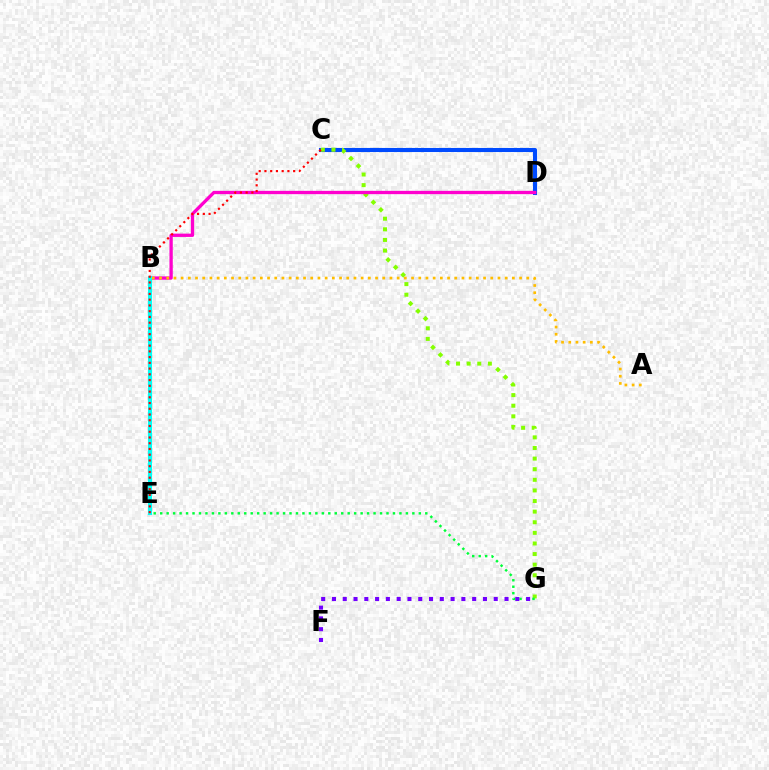{('C', 'D'): [{'color': '#004bff', 'line_style': 'solid', 'thickness': 2.94}], ('C', 'G'): [{'color': '#84ff00', 'line_style': 'dotted', 'thickness': 2.88}], ('B', 'D'): [{'color': '#ff00cf', 'line_style': 'solid', 'thickness': 2.38}], ('E', 'G'): [{'color': '#00ff39', 'line_style': 'dotted', 'thickness': 1.76}], ('B', 'E'): [{'color': '#00fff6', 'line_style': 'solid', 'thickness': 2.96}], ('F', 'G'): [{'color': '#7200ff', 'line_style': 'dotted', 'thickness': 2.93}], ('C', 'E'): [{'color': '#ff0000', 'line_style': 'dotted', 'thickness': 1.56}], ('A', 'B'): [{'color': '#ffbd00', 'line_style': 'dotted', 'thickness': 1.96}]}